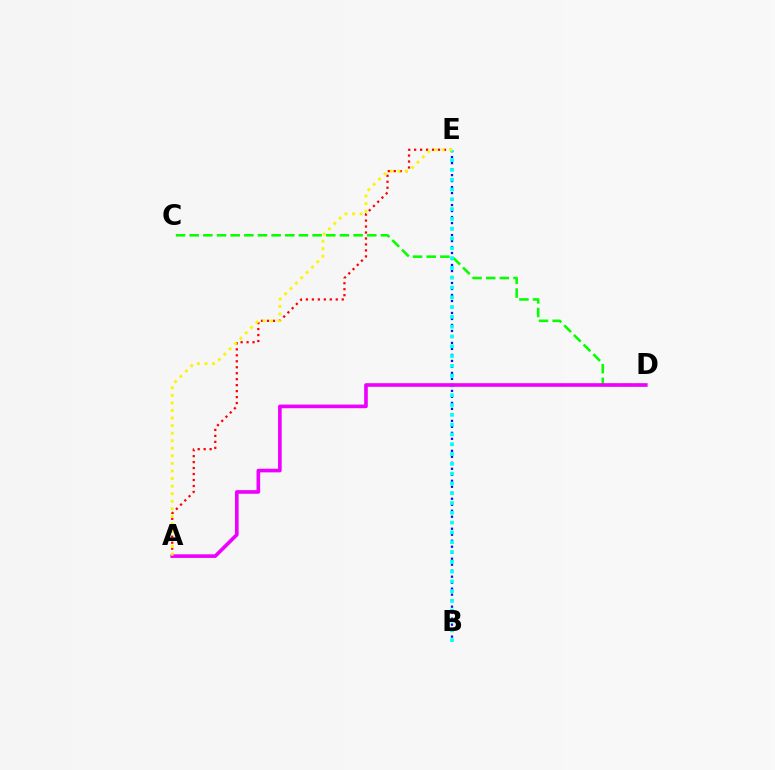{('C', 'D'): [{'color': '#08ff00', 'line_style': 'dashed', 'thickness': 1.86}], ('B', 'E'): [{'color': '#0010ff', 'line_style': 'dotted', 'thickness': 1.63}, {'color': '#00fff6', 'line_style': 'dotted', 'thickness': 2.66}], ('A', 'E'): [{'color': '#ff0000', 'line_style': 'dotted', 'thickness': 1.62}, {'color': '#fcf500', 'line_style': 'dotted', 'thickness': 2.05}], ('A', 'D'): [{'color': '#ee00ff', 'line_style': 'solid', 'thickness': 2.62}]}